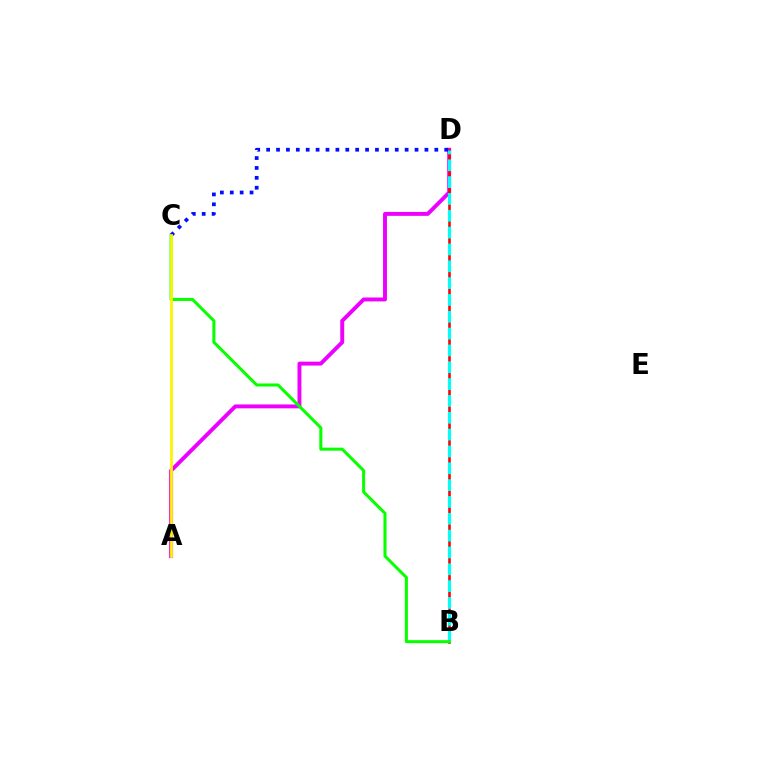{('A', 'D'): [{'color': '#ee00ff', 'line_style': 'solid', 'thickness': 2.82}], ('B', 'D'): [{'color': '#ff0000', 'line_style': 'solid', 'thickness': 1.86}, {'color': '#00fff6', 'line_style': 'dashed', 'thickness': 2.29}], ('B', 'C'): [{'color': '#08ff00', 'line_style': 'solid', 'thickness': 2.19}], ('C', 'D'): [{'color': '#0010ff', 'line_style': 'dotted', 'thickness': 2.69}], ('A', 'C'): [{'color': '#fcf500', 'line_style': 'solid', 'thickness': 1.99}]}